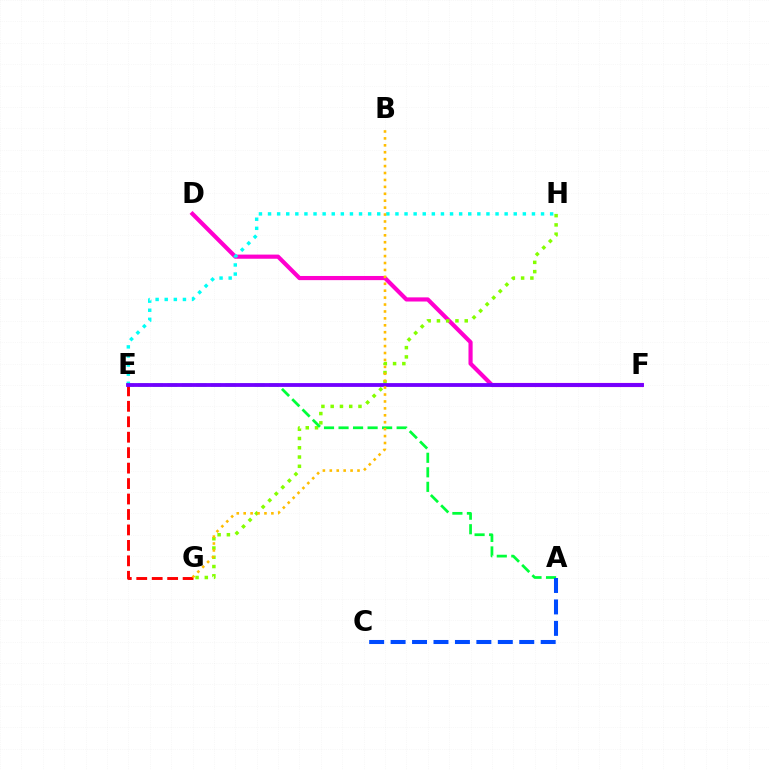{('D', 'F'): [{'color': '#ff00cf', 'line_style': 'solid', 'thickness': 2.99}], ('G', 'H'): [{'color': '#84ff00', 'line_style': 'dotted', 'thickness': 2.52}], ('A', 'E'): [{'color': '#00ff39', 'line_style': 'dashed', 'thickness': 1.97}], ('A', 'C'): [{'color': '#004bff', 'line_style': 'dashed', 'thickness': 2.91}], ('E', 'G'): [{'color': '#ff0000', 'line_style': 'dashed', 'thickness': 2.1}], ('E', 'H'): [{'color': '#00fff6', 'line_style': 'dotted', 'thickness': 2.47}], ('E', 'F'): [{'color': '#7200ff', 'line_style': 'solid', 'thickness': 2.74}], ('B', 'G'): [{'color': '#ffbd00', 'line_style': 'dotted', 'thickness': 1.88}]}